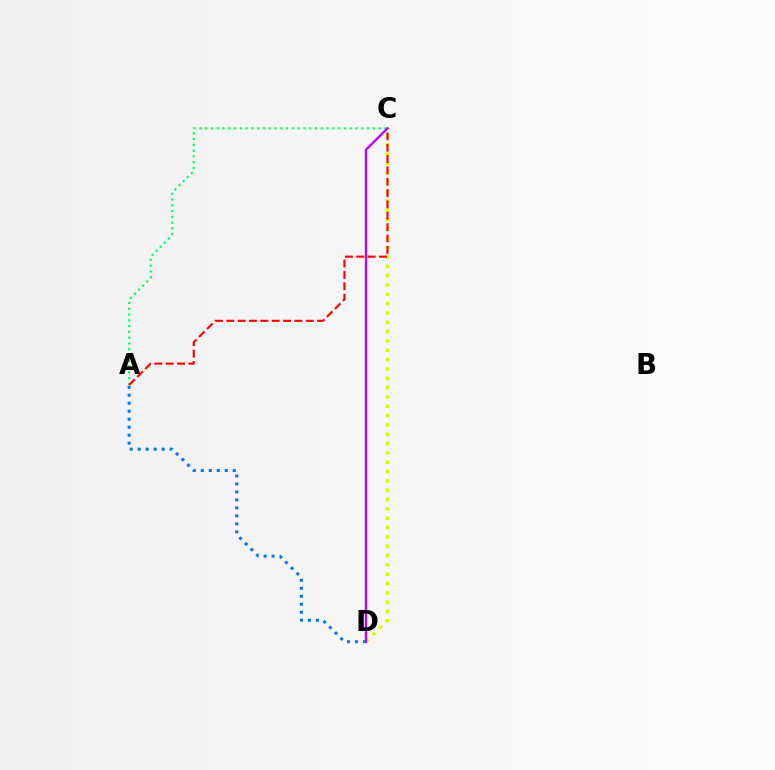{('C', 'D'): [{'color': '#d1ff00', 'line_style': 'dotted', 'thickness': 2.53}, {'color': '#b900ff', 'line_style': 'solid', 'thickness': 1.68}], ('A', 'C'): [{'color': '#00ff5c', 'line_style': 'dotted', 'thickness': 1.57}, {'color': '#ff0000', 'line_style': 'dashed', 'thickness': 1.54}], ('A', 'D'): [{'color': '#0074ff', 'line_style': 'dotted', 'thickness': 2.17}]}